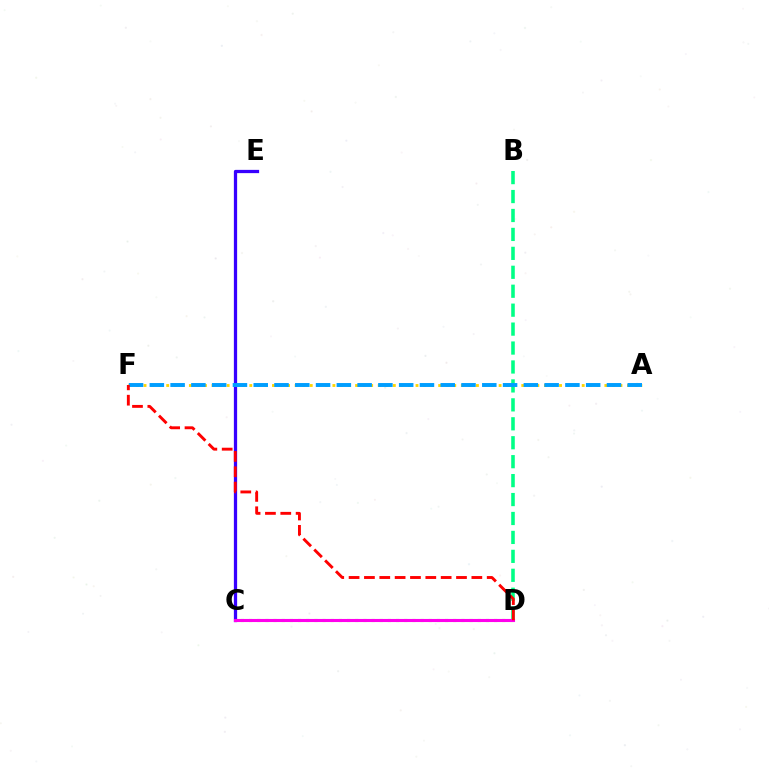{('B', 'D'): [{'color': '#00ff86', 'line_style': 'dashed', 'thickness': 2.57}], ('C', 'E'): [{'color': '#3700ff', 'line_style': 'solid', 'thickness': 2.35}], ('A', 'F'): [{'color': '#ffd500', 'line_style': 'dotted', 'thickness': 2.05}, {'color': '#009eff', 'line_style': 'dashed', 'thickness': 2.82}], ('C', 'D'): [{'color': '#4fff00', 'line_style': 'dotted', 'thickness': 2.22}, {'color': '#ff00ed', 'line_style': 'solid', 'thickness': 2.22}], ('D', 'F'): [{'color': '#ff0000', 'line_style': 'dashed', 'thickness': 2.08}]}